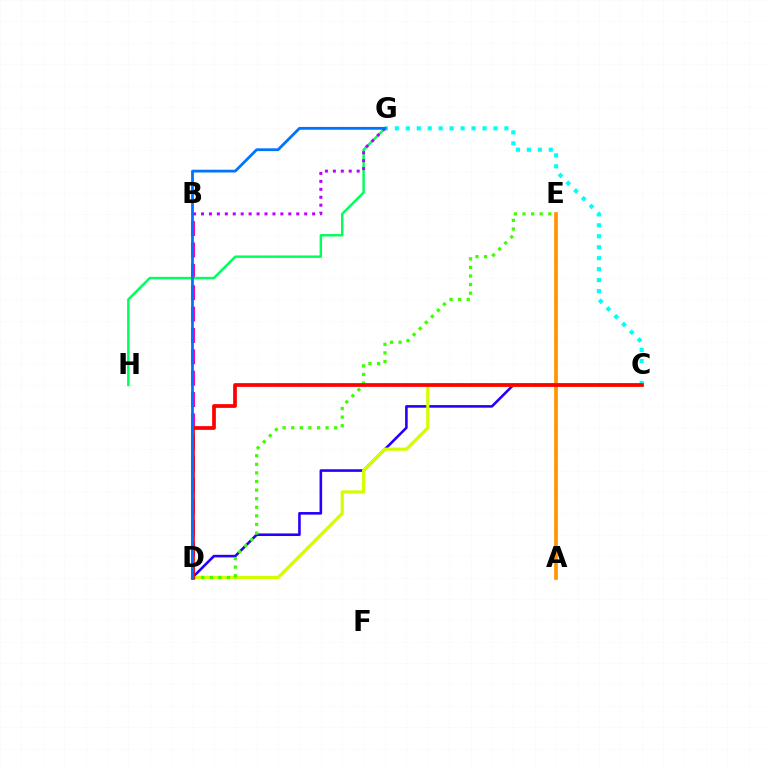{('B', 'D'): [{'color': '#ff00ac', 'line_style': 'dashed', 'thickness': 2.9}], ('C', 'D'): [{'color': '#2500ff', 'line_style': 'solid', 'thickness': 1.87}, {'color': '#d1ff00', 'line_style': 'solid', 'thickness': 2.29}, {'color': '#ff0000', 'line_style': 'solid', 'thickness': 2.69}], ('G', 'H'): [{'color': '#00ff5c', 'line_style': 'solid', 'thickness': 1.76}], ('B', 'G'): [{'color': '#b900ff', 'line_style': 'dotted', 'thickness': 2.16}], ('D', 'E'): [{'color': '#3dff00', 'line_style': 'dotted', 'thickness': 2.33}], ('A', 'E'): [{'color': '#ff9400', 'line_style': 'solid', 'thickness': 2.66}], ('C', 'G'): [{'color': '#00fff6', 'line_style': 'dotted', 'thickness': 2.98}], ('D', 'G'): [{'color': '#0074ff', 'line_style': 'solid', 'thickness': 2.02}]}